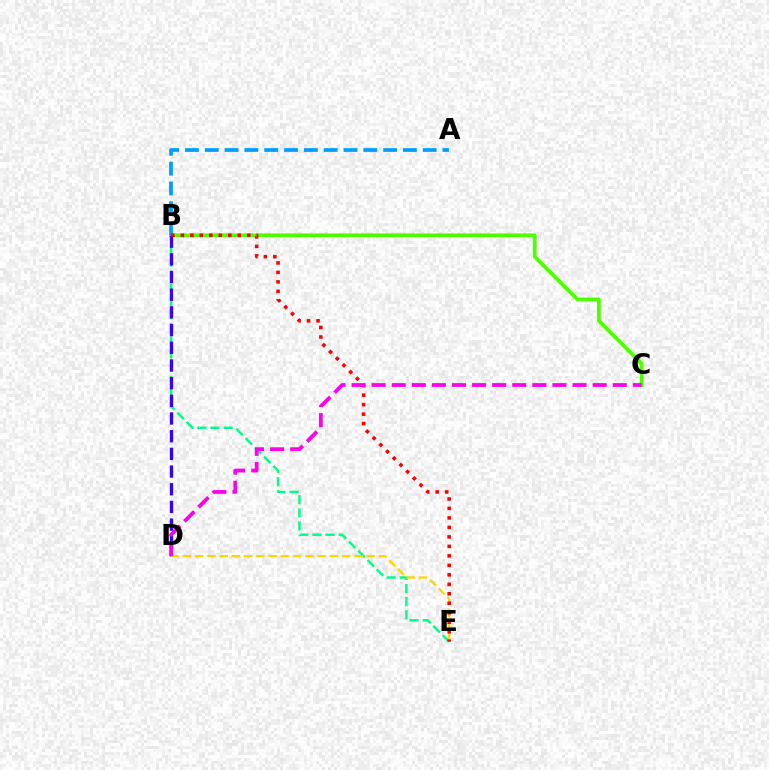{('B', 'E'): [{'color': '#00ff86', 'line_style': 'dashed', 'thickness': 1.78}, {'color': '#ff0000', 'line_style': 'dotted', 'thickness': 2.58}], ('B', 'C'): [{'color': '#4fff00', 'line_style': 'solid', 'thickness': 2.71}], ('B', 'D'): [{'color': '#3700ff', 'line_style': 'dashed', 'thickness': 2.4}], ('D', 'E'): [{'color': '#ffd500', 'line_style': 'dashed', 'thickness': 1.66}], ('A', 'B'): [{'color': '#009eff', 'line_style': 'dashed', 'thickness': 2.69}], ('C', 'D'): [{'color': '#ff00ed', 'line_style': 'dashed', 'thickness': 2.73}]}